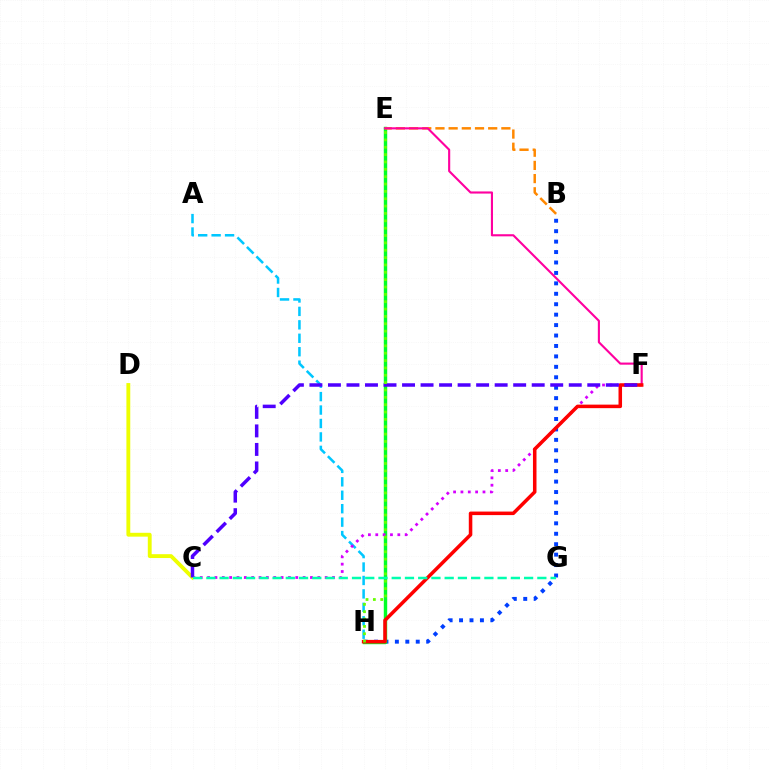{('B', 'H'): [{'color': '#003fff', 'line_style': 'dotted', 'thickness': 2.83}], ('A', 'H'): [{'color': '#00c7ff', 'line_style': 'dashed', 'thickness': 1.83}], ('E', 'H'): [{'color': '#00ff27', 'line_style': 'solid', 'thickness': 2.46}, {'color': '#66ff00', 'line_style': 'dotted', 'thickness': 2.0}], ('C', 'F'): [{'color': '#d600ff', 'line_style': 'dotted', 'thickness': 2.0}, {'color': '#4f00ff', 'line_style': 'dashed', 'thickness': 2.52}], ('B', 'E'): [{'color': '#ff8800', 'line_style': 'dashed', 'thickness': 1.79}], ('E', 'F'): [{'color': '#ff00a0', 'line_style': 'solid', 'thickness': 1.53}], ('F', 'H'): [{'color': '#ff0000', 'line_style': 'solid', 'thickness': 2.54}], ('C', 'D'): [{'color': '#eeff00', 'line_style': 'solid', 'thickness': 2.77}], ('C', 'G'): [{'color': '#00ffaf', 'line_style': 'dashed', 'thickness': 1.8}]}